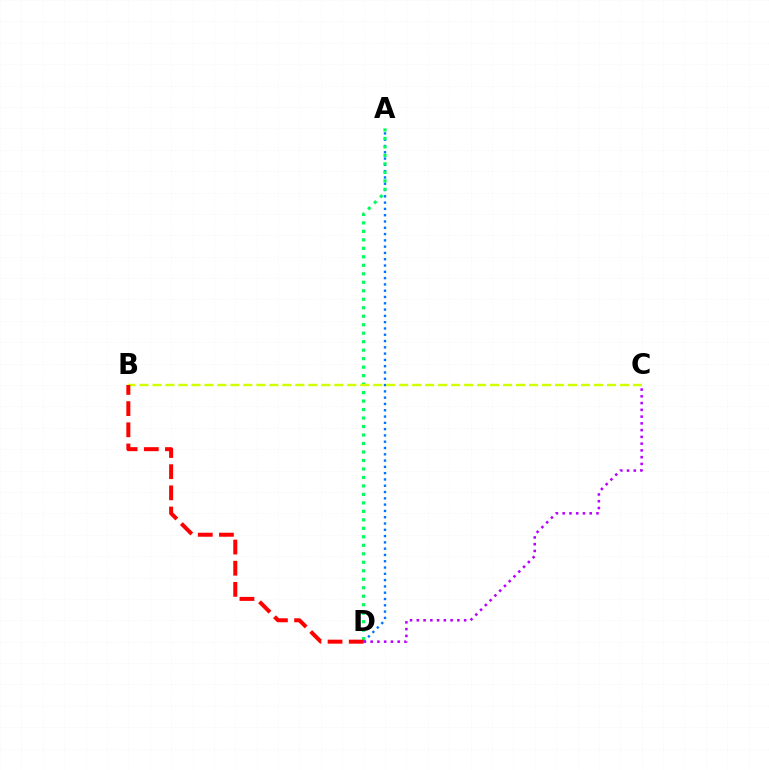{('A', 'D'): [{'color': '#0074ff', 'line_style': 'dotted', 'thickness': 1.71}, {'color': '#00ff5c', 'line_style': 'dotted', 'thickness': 2.31}], ('C', 'D'): [{'color': '#b900ff', 'line_style': 'dotted', 'thickness': 1.84}], ('B', 'C'): [{'color': '#d1ff00', 'line_style': 'dashed', 'thickness': 1.76}], ('B', 'D'): [{'color': '#ff0000', 'line_style': 'dashed', 'thickness': 2.88}]}